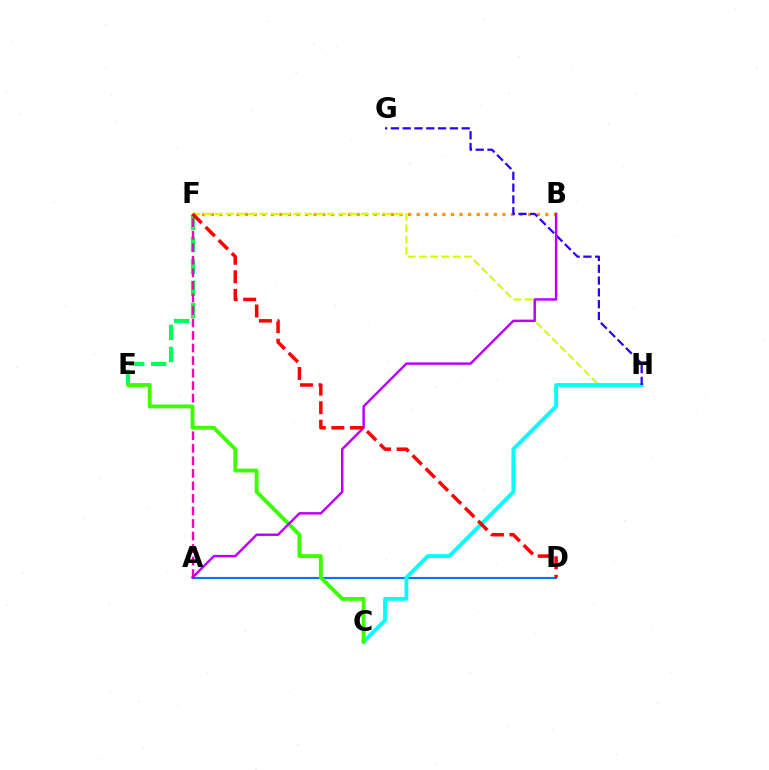{('A', 'D'): [{'color': '#0074ff', 'line_style': 'solid', 'thickness': 1.55}], ('E', 'F'): [{'color': '#00ff5c', 'line_style': 'dashed', 'thickness': 2.99}], ('B', 'F'): [{'color': '#ff9400', 'line_style': 'dotted', 'thickness': 2.33}], ('F', 'H'): [{'color': '#d1ff00', 'line_style': 'dashed', 'thickness': 1.52}], ('A', 'F'): [{'color': '#ff00ac', 'line_style': 'dashed', 'thickness': 1.7}], ('C', 'H'): [{'color': '#00fff6', 'line_style': 'solid', 'thickness': 2.75}], ('G', 'H'): [{'color': '#2500ff', 'line_style': 'dashed', 'thickness': 1.6}], ('C', 'E'): [{'color': '#3dff00', 'line_style': 'solid', 'thickness': 2.79}], ('A', 'B'): [{'color': '#b900ff', 'line_style': 'solid', 'thickness': 1.76}], ('D', 'F'): [{'color': '#ff0000', 'line_style': 'dashed', 'thickness': 2.52}]}